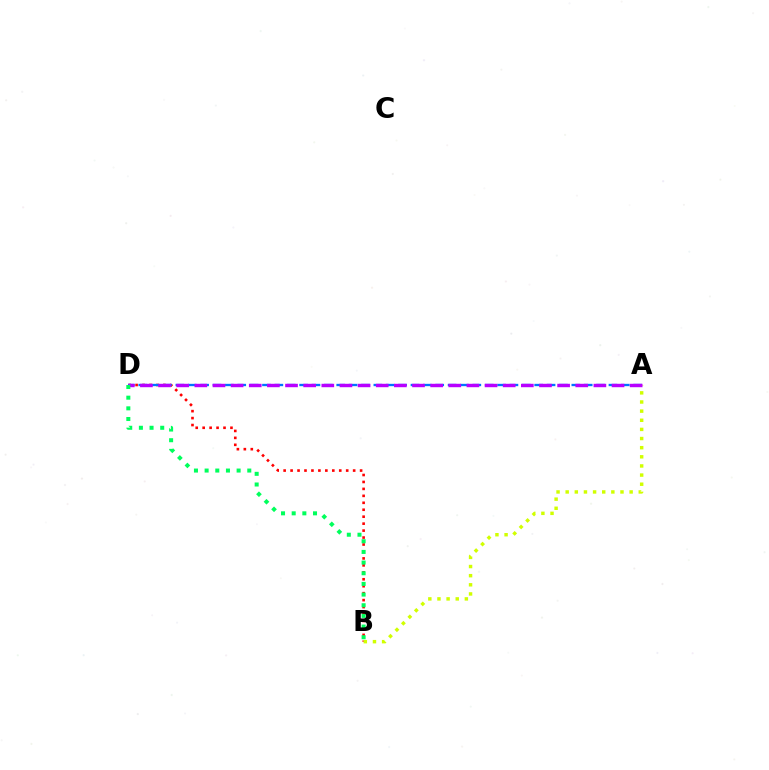{('B', 'D'): [{'color': '#ff0000', 'line_style': 'dotted', 'thickness': 1.89}, {'color': '#00ff5c', 'line_style': 'dotted', 'thickness': 2.9}], ('A', 'B'): [{'color': '#d1ff00', 'line_style': 'dotted', 'thickness': 2.48}], ('A', 'D'): [{'color': '#0074ff', 'line_style': 'dashed', 'thickness': 1.68}, {'color': '#b900ff', 'line_style': 'dashed', 'thickness': 2.46}]}